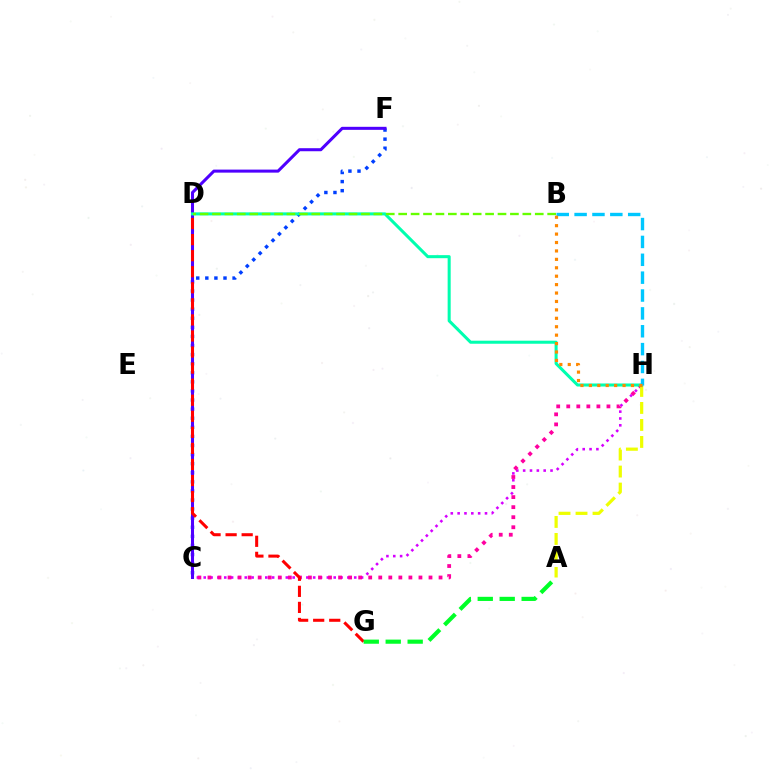{('C', 'H'): [{'color': '#d600ff', 'line_style': 'dotted', 'thickness': 1.86}, {'color': '#ff00a0', 'line_style': 'dotted', 'thickness': 2.73}], ('C', 'F'): [{'color': '#003fff', 'line_style': 'dotted', 'thickness': 2.47}, {'color': '#4f00ff', 'line_style': 'solid', 'thickness': 2.19}], ('A', 'H'): [{'color': '#eeff00', 'line_style': 'dashed', 'thickness': 2.31}], ('D', 'H'): [{'color': '#00ffaf', 'line_style': 'solid', 'thickness': 2.19}], ('D', 'G'): [{'color': '#ff0000', 'line_style': 'dashed', 'thickness': 2.18}], ('A', 'G'): [{'color': '#00ff27', 'line_style': 'dashed', 'thickness': 2.98}], ('B', 'H'): [{'color': '#00c7ff', 'line_style': 'dashed', 'thickness': 2.43}, {'color': '#ff8800', 'line_style': 'dotted', 'thickness': 2.29}], ('B', 'D'): [{'color': '#66ff00', 'line_style': 'dashed', 'thickness': 1.69}]}